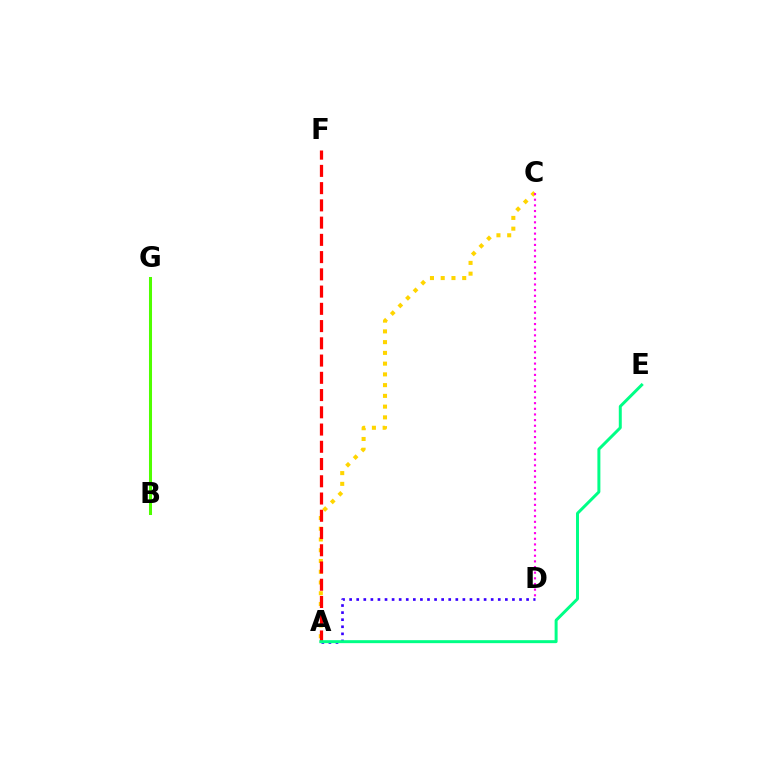{('A', 'C'): [{'color': '#ffd500', 'line_style': 'dotted', 'thickness': 2.92}], ('B', 'G'): [{'color': '#009eff', 'line_style': 'dotted', 'thickness': 2.17}, {'color': '#4fff00', 'line_style': 'solid', 'thickness': 2.17}], ('A', 'F'): [{'color': '#ff0000', 'line_style': 'dashed', 'thickness': 2.34}], ('A', 'D'): [{'color': '#3700ff', 'line_style': 'dotted', 'thickness': 1.92}], ('C', 'D'): [{'color': '#ff00ed', 'line_style': 'dotted', 'thickness': 1.54}], ('A', 'E'): [{'color': '#00ff86', 'line_style': 'solid', 'thickness': 2.14}]}